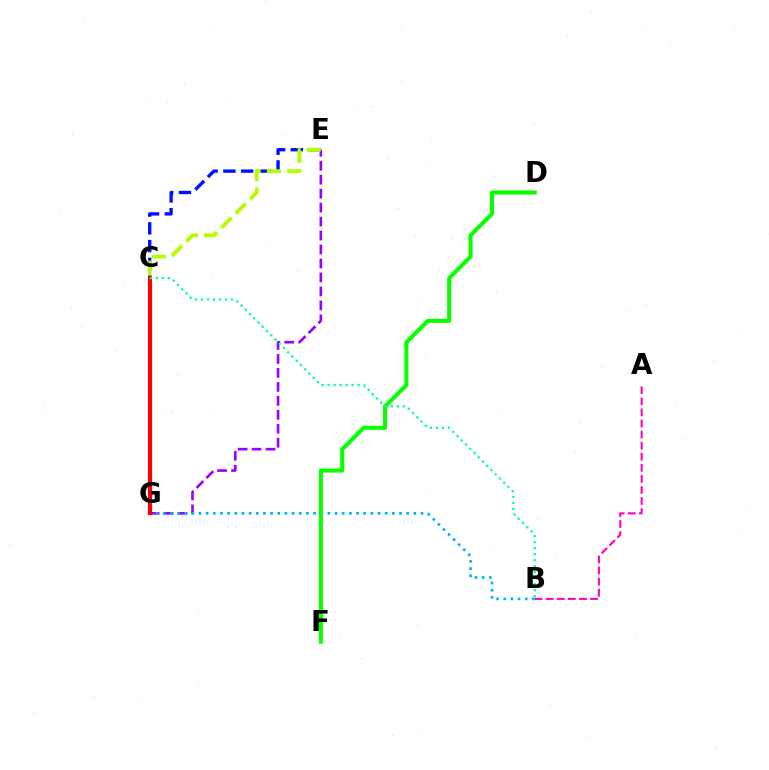{('A', 'B'): [{'color': '#ff00bd', 'line_style': 'dashed', 'thickness': 1.51}], ('E', 'G'): [{'color': '#9b00ff', 'line_style': 'dashed', 'thickness': 1.9}], ('B', 'G'): [{'color': '#00b5ff', 'line_style': 'dotted', 'thickness': 1.95}], ('C', 'E'): [{'color': '#0010ff', 'line_style': 'dashed', 'thickness': 2.41}, {'color': '#b3ff00', 'line_style': 'dashed', 'thickness': 2.77}], ('D', 'F'): [{'color': '#08ff00', 'line_style': 'solid', 'thickness': 2.92}], ('C', 'G'): [{'color': '#ffa500', 'line_style': 'solid', 'thickness': 2.58}, {'color': '#ff0000', 'line_style': 'solid', 'thickness': 2.99}], ('B', 'C'): [{'color': '#00ff9d', 'line_style': 'dotted', 'thickness': 1.63}]}